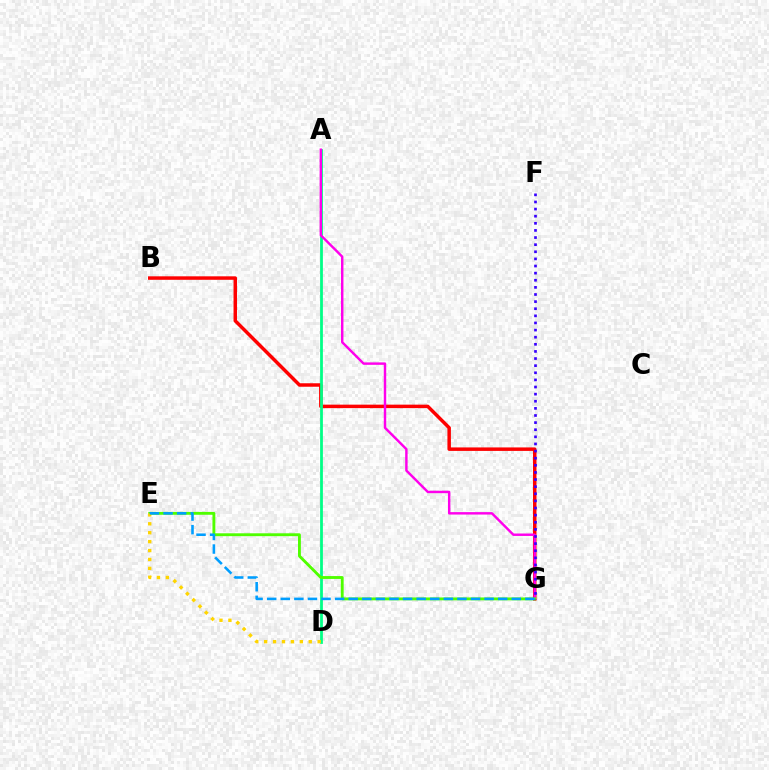{('B', 'G'): [{'color': '#ff0000', 'line_style': 'solid', 'thickness': 2.51}], ('A', 'D'): [{'color': '#00ff86', 'line_style': 'solid', 'thickness': 2.0}], ('A', 'G'): [{'color': '#ff00ed', 'line_style': 'solid', 'thickness': 1.75}], ('E', 'G'): [{'color': '#4fff00', 'line_style': 'solid', 'thickness': 2.07}, {'color': '#009eff', 'line_style': 'dashed', 'thickness': 1.85}], ('D', 'E'): [{'color': '#ffd500', 'line_style': 'dotted', 'thickness': 2.42}], ('F', 'G'): [{'color': '#3700ff', 'line_style': 'dotted', 'thickness': 1.93}]}